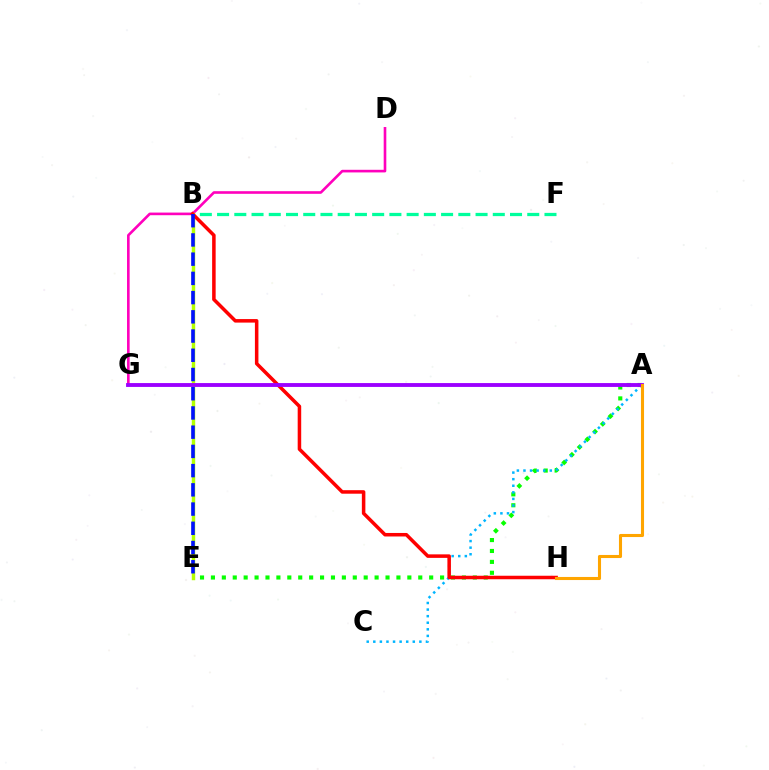{('B', 'F'): [{'color': '#00ff9d', 'line_style': 'dashed', 'thickness': 2.34}], ('D', 'G'): [{'color': '#ff00bd', 'line_style': 'solid', 'thickness': 1.89}], ('A', 'E'): [{'color': '#08ff00', 'line_style': 'dotted', 'thickness': 2.96}], ('A', 'C'): [{'color': '#00b5ff', 'line_style': 'dotted', 'thickness': 1.79}], ('B', 'E'): [{'color': '#b3ff00', 'line_style': 'solid', 'thickness': 2.48}, {'color': '#0010ff', 'line_style': 'dashed', 'thickness': 2.61}], ('B', 'H'): [{'color': '#ff0000', 'line_style': 'solid', 'thickness': 2.53}], ('A', 'G'): [{'color': '#9b00ff', 'line_style': 'solid', 'thickness': 2.78}], ('A', 'H'): [{'color': '#ffa500', 'line_style': 'solid', 'thickness': 2.22}]}